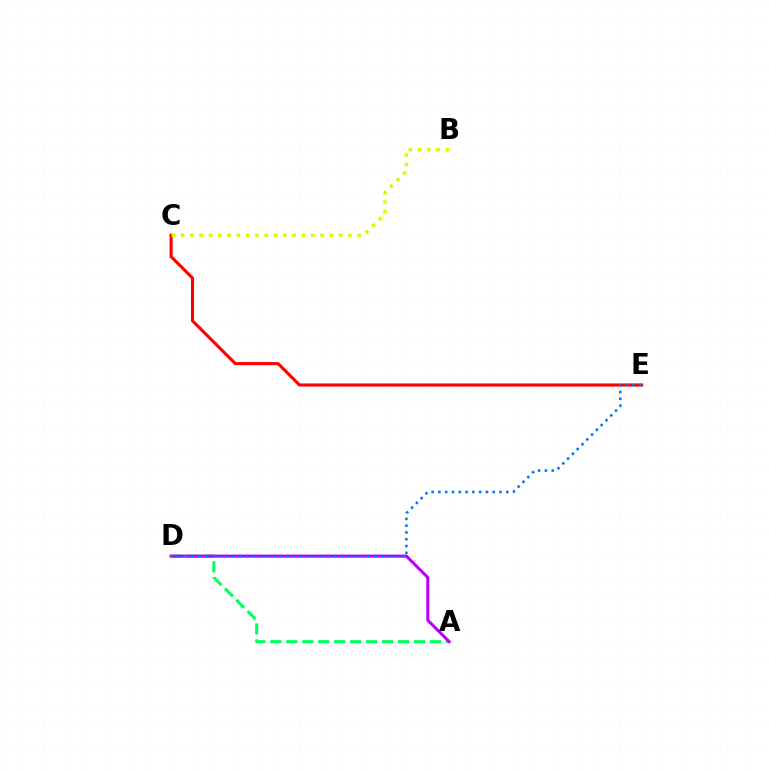{('A', 'D'): [{'color': '#00ff5c', 'line_style': 'dashed', 'thickness': 2.17}, {'color': '#b900ff', 'line_style': 'solid', 'thickness': 2.19}], ('C', 'E'): [{'color': '#ff0000', 'line_style': 'solid', 'thickness': 2.23}], ('D', 'E'): [{'color': '#0074ff', 'line_style': 'dotted', 'thickness': 1.84}], ('B', 'C'): [{'color': '#d1ff00', 'line_style': 'dotted', 'thickness': 2.53}]}